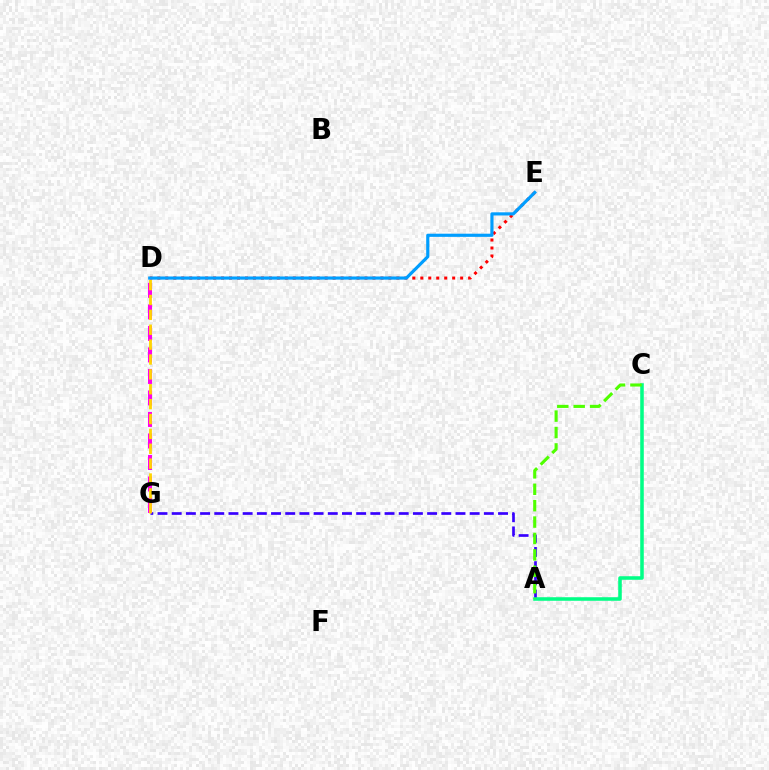{('A', 'G'): [{'color': '#3700ff', 'line_style': 'dashed', 'thickness': 1.93}], ('D', 'E'): [{'color': '#ff0000', 'line_style': 'dotted', 'thickness': 2.17}, {'color': '#009eff', 'line_style': 'solid', 'thickness': 2.27}], ('A', 'C'): [{'color': '#00ff86', 'line_style': 'solid', 'thickness': 2.55}, {'color': '#4fff00', 'line_style': 'dashed', 'thickness': 2.23}], ('D', 'G'): [{'color': '#ff00ed', 'line_style': 'dashed', 'thickness': 2.92}, {'color': '#ffd500', 'line_style': 'dashed', 'thickness': 2.02}]}